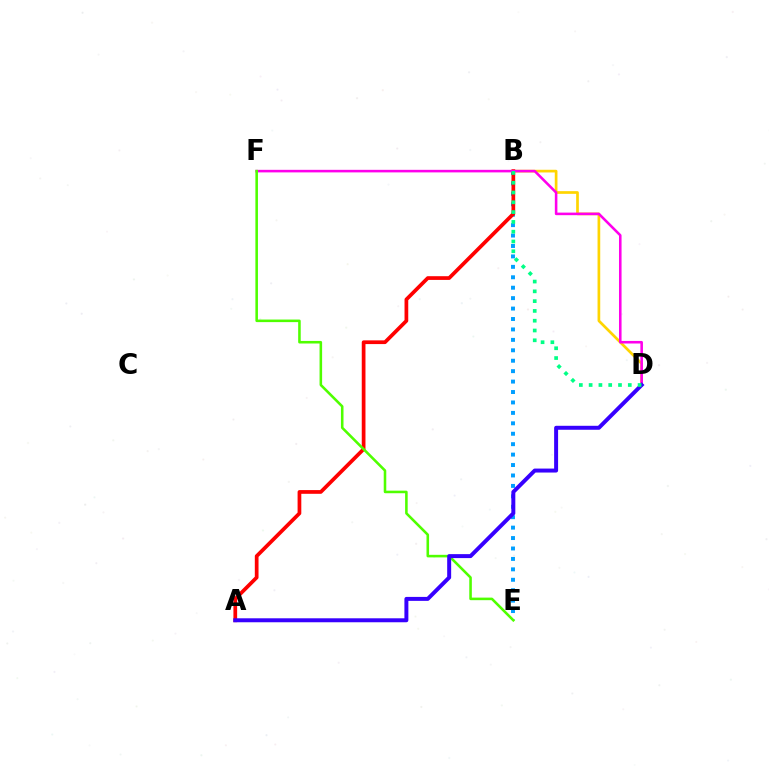{('B', 'D'): [{'color': '#ffd500', 'line_style': 'solid', 'thickness': 1.94}, {'color': '#00ff86', 'line_style': 'dotted', 'thickness': 2.66}], ('B', 'E'): [{'color': '#009eff', 'line_style': 'dotted', 'thickness': 2.83}], ('A', 'B'): [{'color': '#ff0000', 'line_style': 'solid', 'thickness': 2.68}], ('D', 'F'): [{'color': '#ff00ed', 'line_style': 'solid', 'thickness': 1.85}], ('E', 'F'): [{'color': '#4fff00', 'line_style': 'solid', 'thickness': 1.85}], ('A', 'D'): [{'color': '#3700ff', 'line_style': 'solid', 'thickness': 2.86}]}